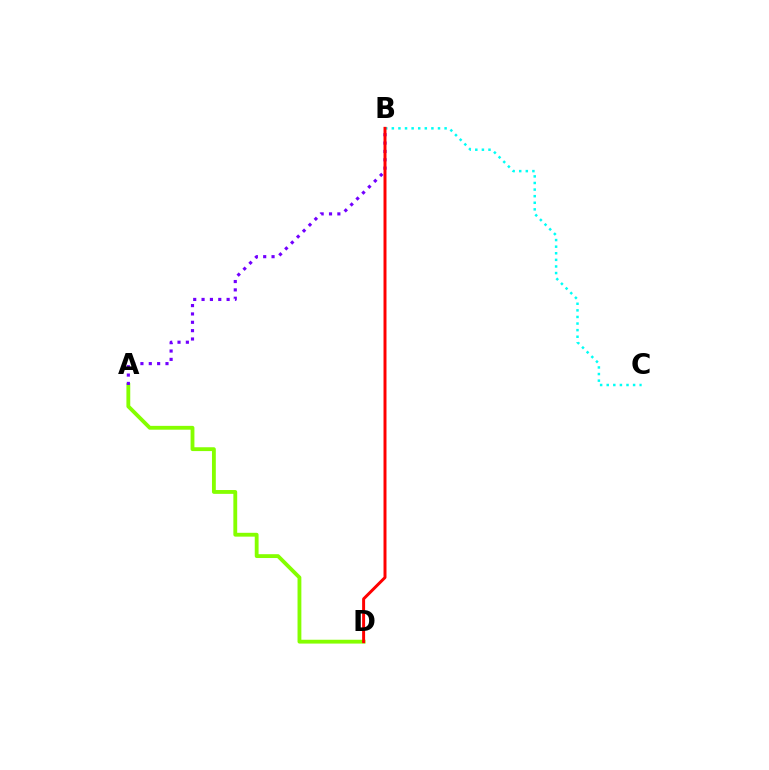{('A', 'D'): [{'color': '#84ff00', 'line_style': 'solid', 'thickness': 2.76}], ('A', 'B'): [{'color': '#7200ff', 'line_style': 'dotted', 'thickness': 2.27}], ('B', 'C'): [{'color': '#00fff6', 'line_style': 'dotted', 'thickness': 1.79}], ('B', 'D'): [{'color': '#ff0000', 'line_style': 'solid', 'thickness': 2.14}]}